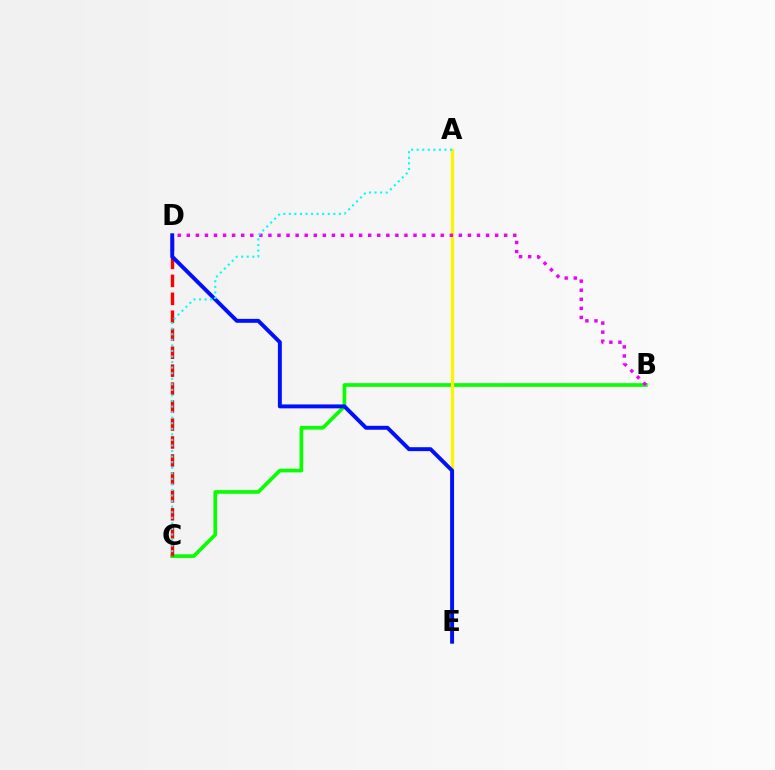{('B', 'C'): [{'color': '#08ff00', 'line_style': 'solid', 'thickness': 2.65}], ('C', 'D'): [{'color': '#ff0000', 'line_style': 'dashed', 'thickness': 2.44}], ('A', 'E'): [{'color': '#fcf500', 'line_style': 'solid', 'thickness': 2.32}], ('D', 'E'): [{'color': '#0010ff', 'line_style': 'solid', 'thickness': 2.83}], ('B', 'D'): [{'color': '#ee00ff', 'line_style': 'dotted', 'thickness': 2.46}], ('A', 'C'): [{'color': '#00fff6', 'line_style': 'dotted', 'thickness': 1.51}]}